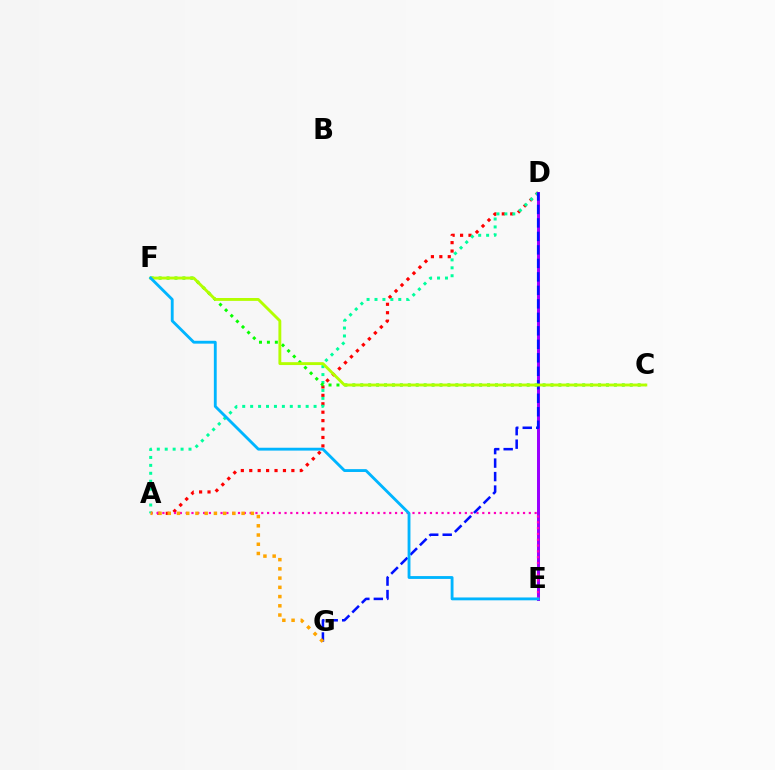{('A', 'D'): [{'color': '#ff0000', 'line_style': 'dotted', 'thickness': 2.29}, {'color': '#00ff9d', 'line_style': 'dotted', 'thickness': 2.15}], ('D', 'E'): [{'color': '#9b00ff', 'line_style': 'solid', 'thickness': 2.16}], ('A', 'E'): [{'color': '#ff00bd', 'line_style': 'dotted', 'thickness': 1.58}], ('D', 'G'): [{'color': '#0010ff', 'line_style': 'dashed', 'thickness': 1.83}], ('C', 'F'): [{'color': '#08ff00', 'line_style': 'dotted', 'thickness': 2.15}, {'color': '#b3ff00', 'line_style': 'solid', 'thickness': 2.07}], ('E', 'F'): [{'color': '#00b5ff', 'line_style': 'solid', 'thickness': 2.05}], ('A', 'G'): [{'color': '#ffa500', 'line_style': 'dotted', 'thickness': 2.51}]}